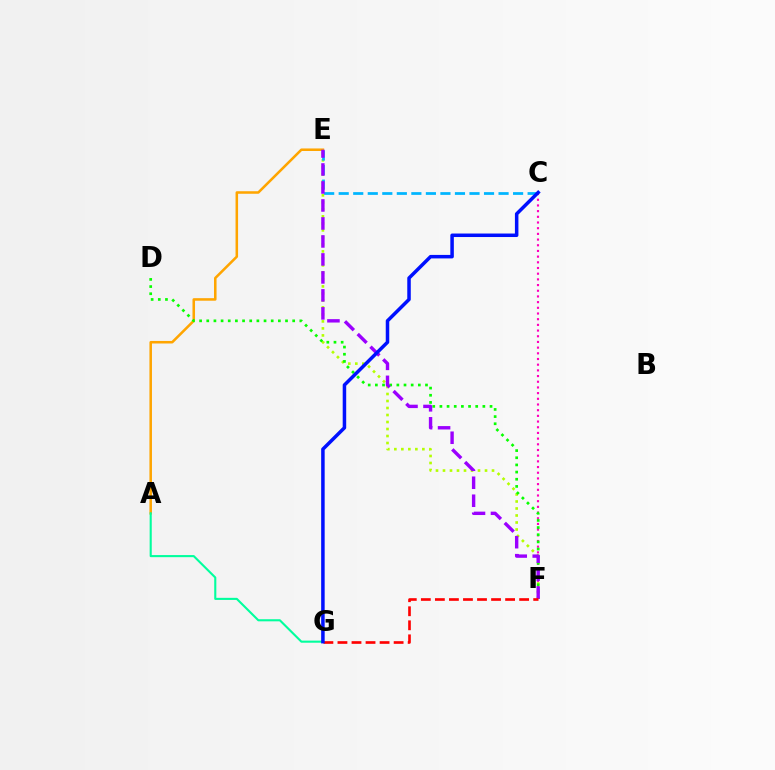{('C', 'F'): [{'color': '#ff00bd', 'line_style': 'dotted', 'thickness': 1.55}], ('A', 'E'): [{'color': '#ffa500', 'line_style': 'solid', 'thickness': 1.83}], ('A', 'G'): [{'color': '#00ff9d', 'line_style': 'solid', 'thickness': 1.51}], ('E', 'F'): [{'color': '#b3ff00', 'line_style': 'dotted', 'thickness': 1.9}, {'color': '#9b00ff', 'line_style': 'dashed', 'thickness': 2.44}], ('D', 'F'): [{'color': '#08ff00', 'line_style': 'dotted', 'thickness': 1.95}], ('C', 'E'): [{'color': '#00b5ff', 'line_style': 'dashed', 'thickness': 1.97}], ('F', 'G'): [{'color': '#ff0000', 'line_style': 'dashed', 'thickness': 1.91}], ('C', 'G'): [{'color': '#0010ff', 'line_style': 'solid', 'thickness': 2.52}]}